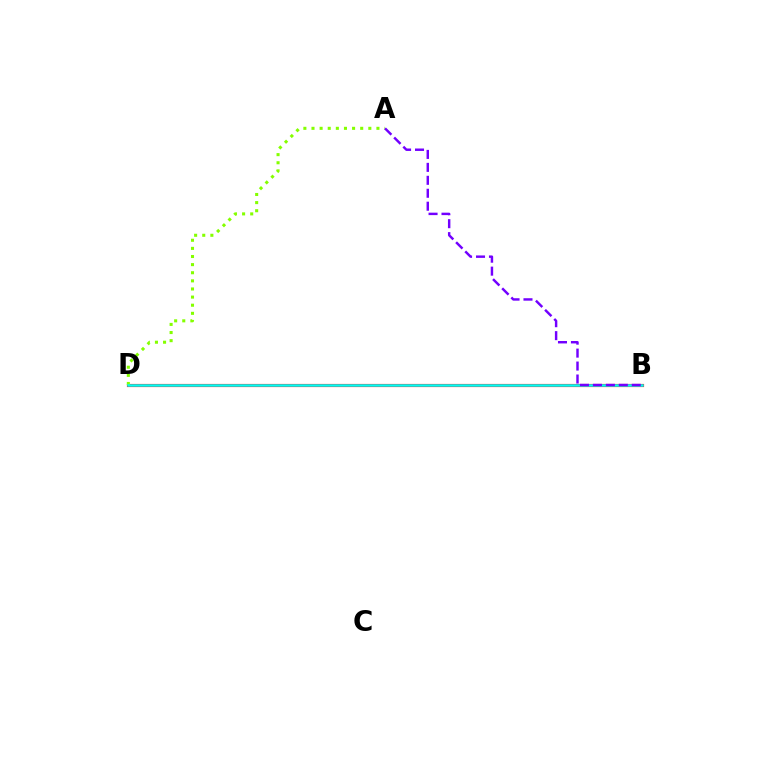{('B', 'D'): [{'color': '#ff0000', 'line_style': 'solid', 'thickness': 2.27}, {'color': '#00fff6', 'line_style': 'solid', 'thickness': 1.8}], ('A', 'D'): [{'color': '#84ff00', 'line_style': 'dotted', 'thickness': 2.21}], ('A', 'B'): [{'color': '#7200ff', 'line_style': 'dashed', 'thickness': 1.76}]}